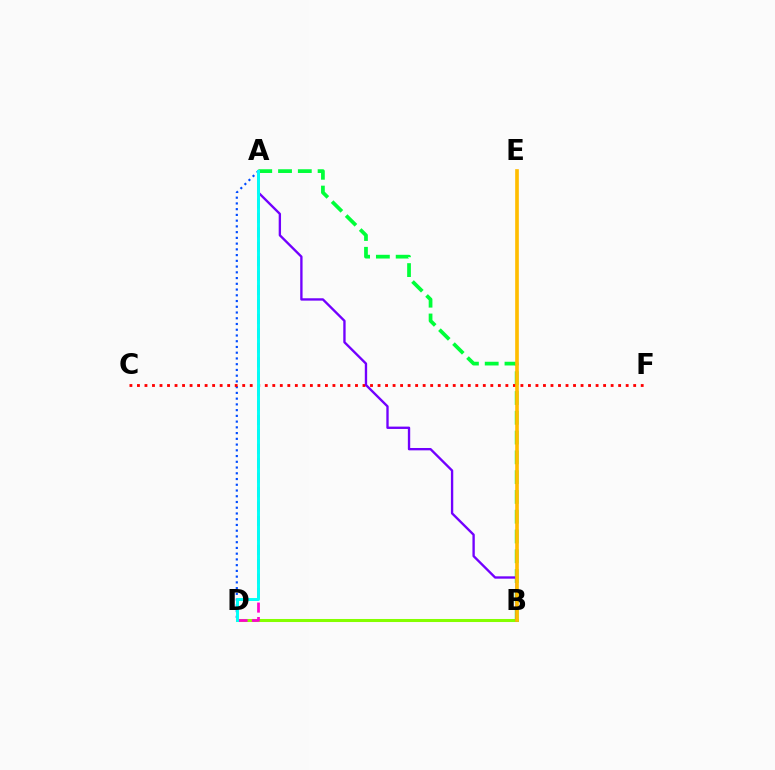{('A', 'D'): [{'color': '#004bff', 'line_style': 'dotted', 'thickness': 1.56}, {'color': '#ff00cf', 'line_style': 'dashed', 'thickness': 1.96}, {'color': '#00fff6', 'line_style': 'solid', 'thickness': 2.12}], ('A', 'B'): [{'color': '#00ff39', 'line_style': 'dashed', 'thickness': 2.69}, {'color': '#7200ff', 'line_style': 'solid', 'thickness': 1.69}], ('B', 'D'): [{'color': '#84ff00', 'line_style': 'solid', 'thickness': 2.19}], ('C', 'F'): [{'color': '#ff0000', 'line_style': 'dotted', 'thickness': 2.04}], ('B', 'E'): [{'color': '#ffbd00', 'line_style': 'solid', 'thickness': 2.63}]}